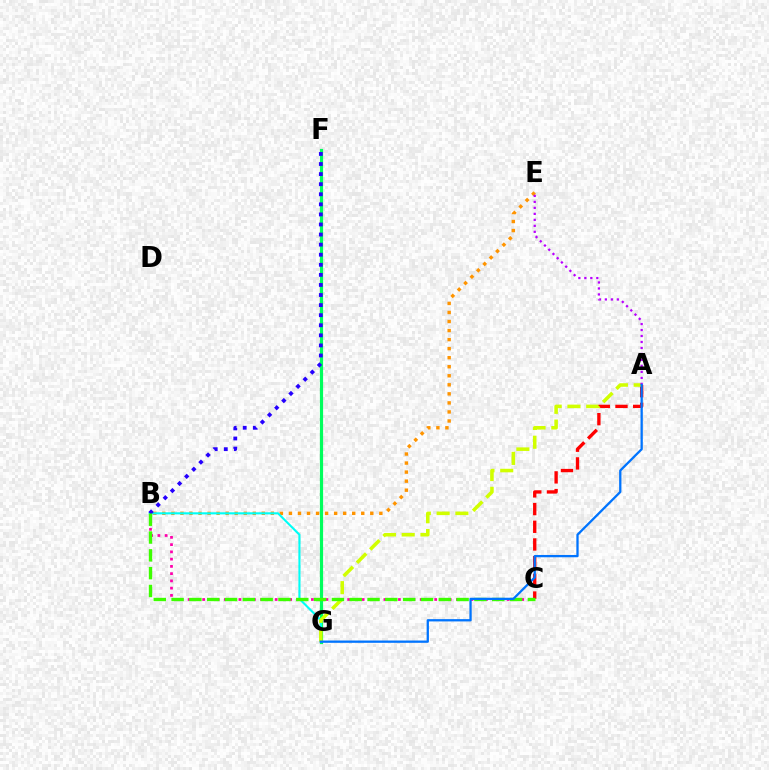{('B', 'E'): [{'color': '#ff9400', 'line_style': 'dotted', 'thickness': 2.46}], ('A', 'C'): [{'color': '#ff0000', 'line_style': 'dashed', 'thickness': 2.4}], ('B', 'C'): [{'color': '#ff00ac', 'line_style': 'dotted', 'thickness': 1.97}, {'color': '#3dff00', 'line_style': 'dashed', 'thickness': 2.42}], ('F', 'G'): [{'color': '#00ff5c', 'line_style': 'solid', 'thickness': 2.3}], ('B', 'G'): [{'color': '#00fff6', 'line_style': 'solid', 'thickness': 1.52}], ('A', 'G'): [{'color': '#d1ff00', 'line_style': 'dashed', 'thickness': 2.55}, {'color': '#0074ff', 'line_style': 'solid', 'thickness': 1.65}], ('A', 'E'): [{'color': '#b900ff', 'line_style': 'dotted', 'thickness': 1.63}], ('B', 'F'): [{'color': '#2500ff', 'line_style': 'dotted', 'thickness': 2.74}]}